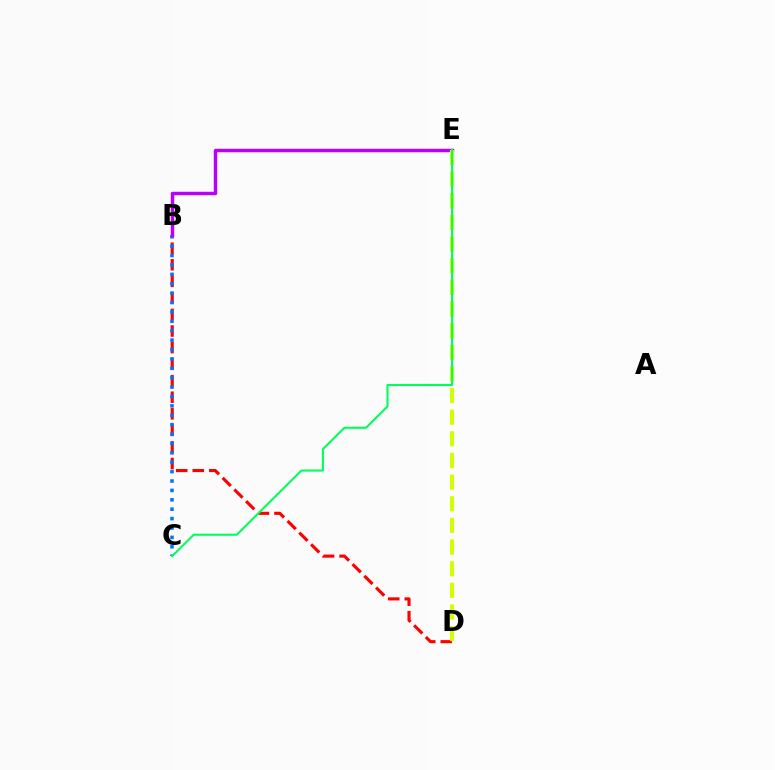{('B', 'D'): [{'color': '#ff0000', 'line_style': 'dashed', 'thickness': 2.25}], ('B', 'C'): [{'color': '#0074ff', 'line_style': 'dotted', 'thickness': 2.55}], ('B', 'E'): [{'color': '#b900ff', 'line_style': 'solid', 'thickness': 2.48}], ('D', 'E'): [{'color': '#d1ff00', 'line_style': 'dashed', 'thickness': 2.94}], ('C', 'E'): [{'color': '#00ff5c', 'line_style': 'solid', 'thickness': 1.51}]}